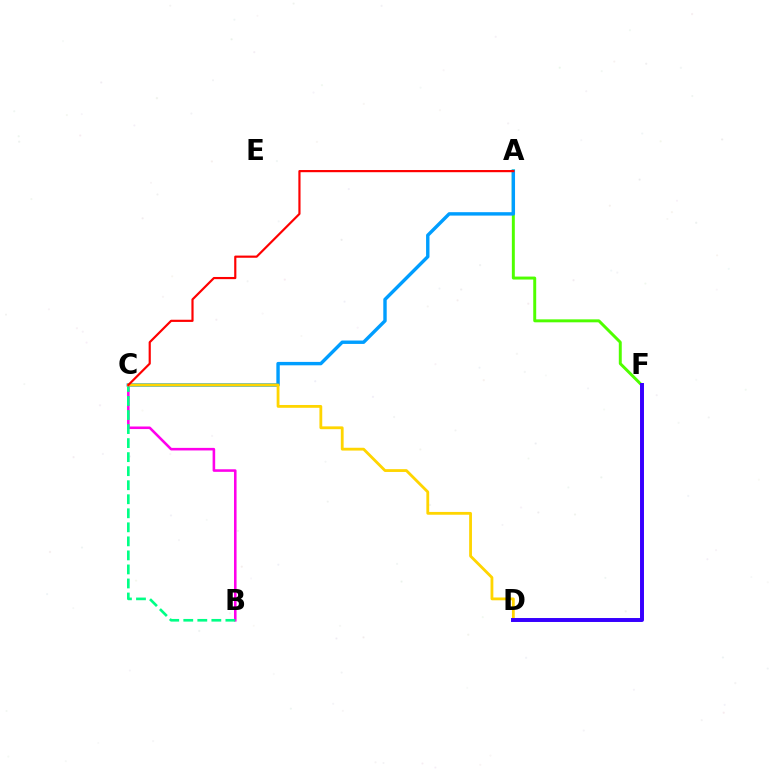{('B', 'C'): [{'color': '#ff00ed', 'line_style': 'solid', 'thickness': 1.85}, {'color': '#00ff86', 'line_style': 'dashed', 'thickness': 1.91}], ('A', 'F'): [{'color': '#4fff00', 'line_style': 'solid', 'thickness': 2.13}], ('A', 'C'): [{'color': '#009eff', 'line_style': 'solid', 'thickness': 2.45}, {'color': '#ff0000', 'line_style': 'solid', 'thickness': 1.57}], ('C', 'D'): [{'color': '#ffd500', 'line_style': 'solid', 'thickness': 2.02}], ('D', 'F'): [{'color': '#3700ff', 'line_style': 'solid', 'thickness': 2.85}]}